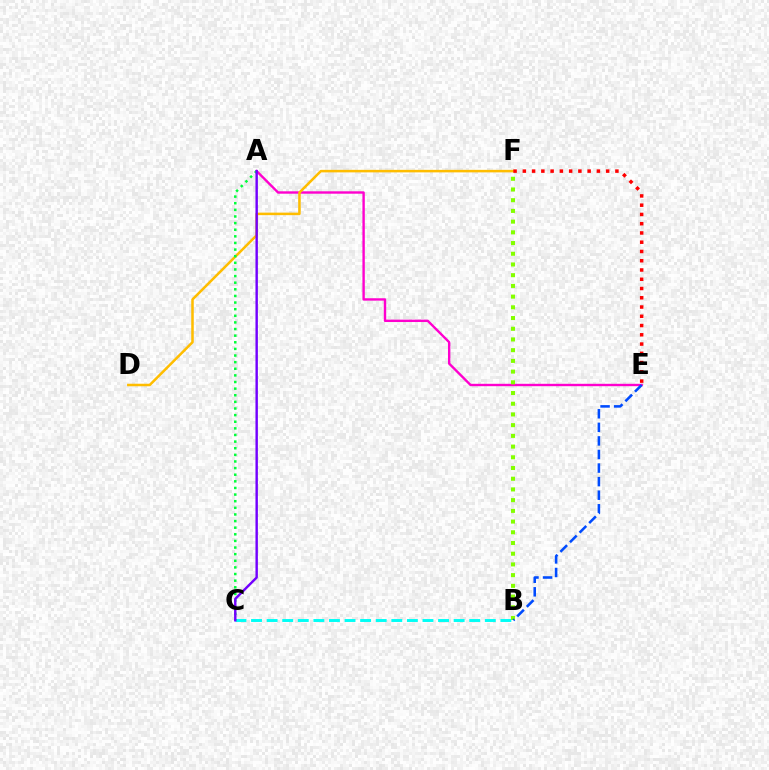{('A', 'E'): [{'color': '#ff00cf', 'line_style': 'solid', 'thickness': 1.72}], ('D', 'F'): [{'color': '#ffbd00', 'line_style': 'solid', 'thickness': 1.82}], ('B', 'C'): [{'color': '#00fff6', 'line_style': 'dashed', 'thickness': 2.12}], ('B', 'F'): [{'color': '#84ff00', 'line_style': 'dotted', 'thickness': 2.91}], ('A', 'C'): [{'color': '#00ff39', 'line_style': 'dotted', 'thickness': 1.8}, {'color': '#7200ff', 'line_style': 'solid', 'thickness': 1.74}], ('E', 'F'): [{'color': '#ff0000', 'line_style': 'dotted', 'thickness': 2.52}], ('B', 'E'): [{'color': '#004bff', 'line_style': 'dashed', 'thickness': 1.84}]}